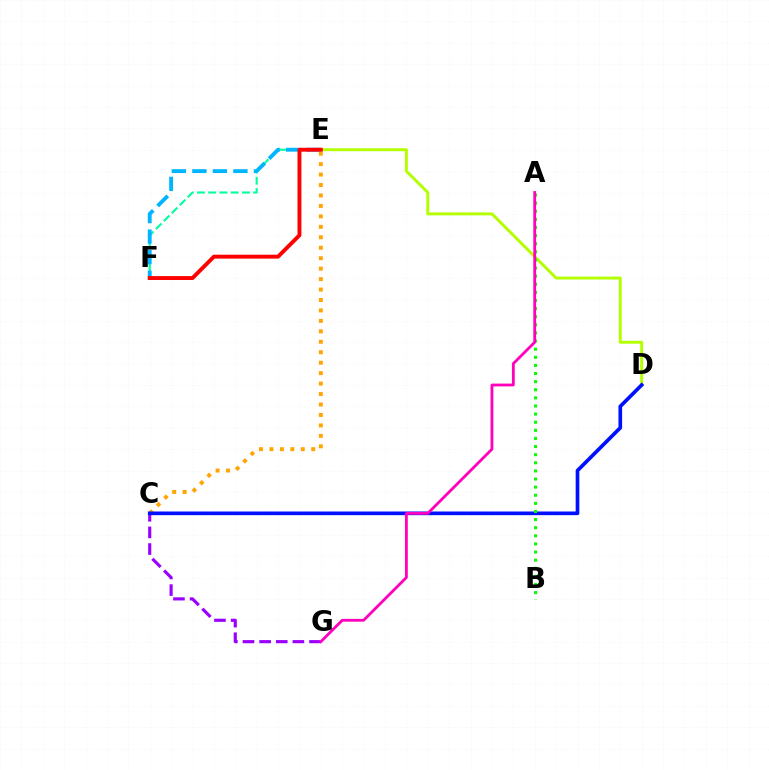{('E', 'F'): [{'color': '#00ff9d', 'line_style': 'dashed', 'thickness': 1.53}, {'color': '#00b5ff', 'line_style': 'dashed', 'thickness': 2.79}, {'color': '#ff0000', 'line_style': 'solid', 'thickness': 2.81}], ('C', 'E'): [{'color': '#ffa500', 'line_style': 'dotted', 'thickness': 2.84}], ('D', 'E'): [{'color': '#b3ff00', 'line_style': 'solid', 'thickness': 2.12}], ('C', 'G'): [{'color': '#9b00ff', 'line_style': 'dashed', 'thickness': 2.26}], ('C', 'D'): [{'color': '#0010ff', 'line_style': 'solid', 'thickness': 2.64}], ('A', 'B'): [{'color': '#08ff00', 'line_style': 'dotted', 'thickness': 2.2}], ('A', 'G'): [{'color': '#ff00bd', 'line_style': 'solid', 'thickness': 2.02}]}